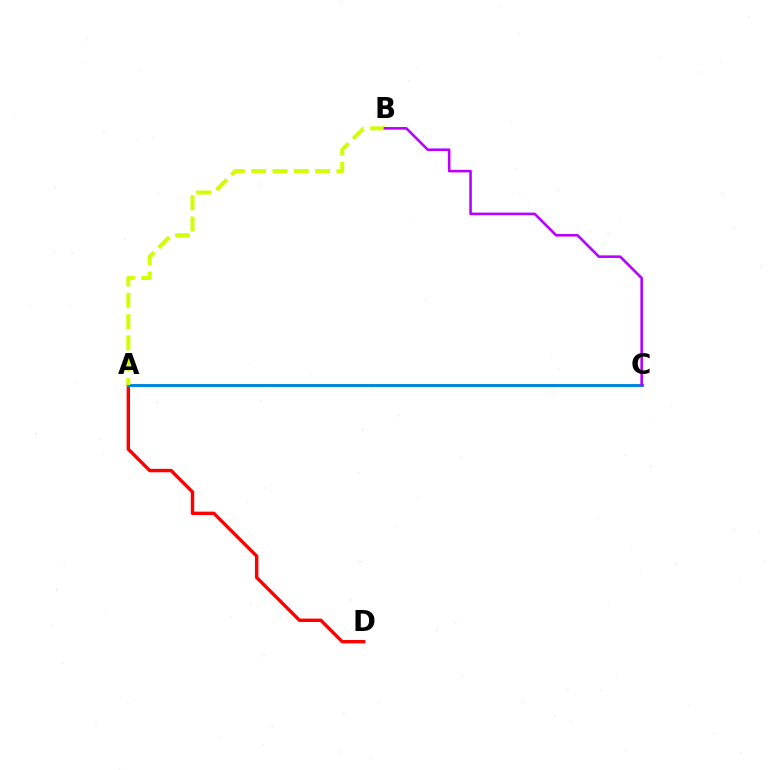{('A', 'D'): [{'color': '#ff0000', 'line_style': 'solid', 'thickness': 2.45}], ('A', 'C'): [{'color': '#00ff5c', 'line_style': 'solid', 'thickness': 2.09}, {'color': '#0074ff', 'line_style': 'solid', 'thickness': 1.86}], ('A', 'B'): [{'color': '#d1ff00', 'line_style': 'dashed', 'thickness': 2.89}], ('B', 'C'): [{'color': '#b900ff', 'line_style': 'solid', 'thickness': 1.87}]}